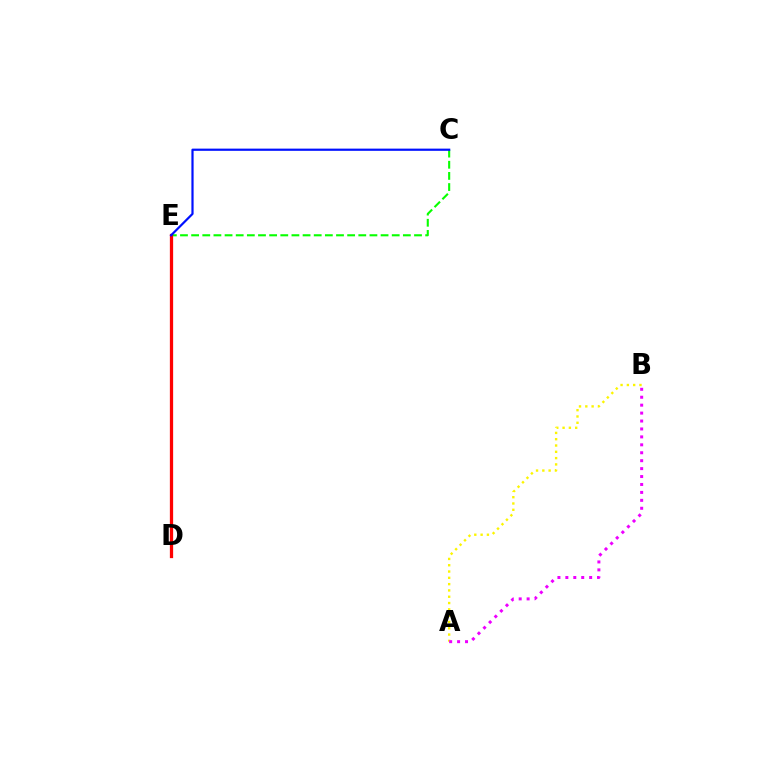{('C', 'E'): [{'color': '#08ff00', 'line_style': 'dashed', 'thickness': 1.51}, {'color': '#0010ff', 'line_style': 'solid', 'thickness': 1.59}], ('D', 'E'): [{'color': '#00fff6', 'line_style': 'dotted', 'thickness': 1.98}, {'color': '#ff0000', 'line_style': 'solid', 'thickness': 2.35}], ('A', 'B'): [{'color': '#fcf500', 'line_style': 'dotted', 'thickness': 1.71}, {'color': '#ee00ff', 'line_style': 'dotted', 'thickness': 2.16}]}